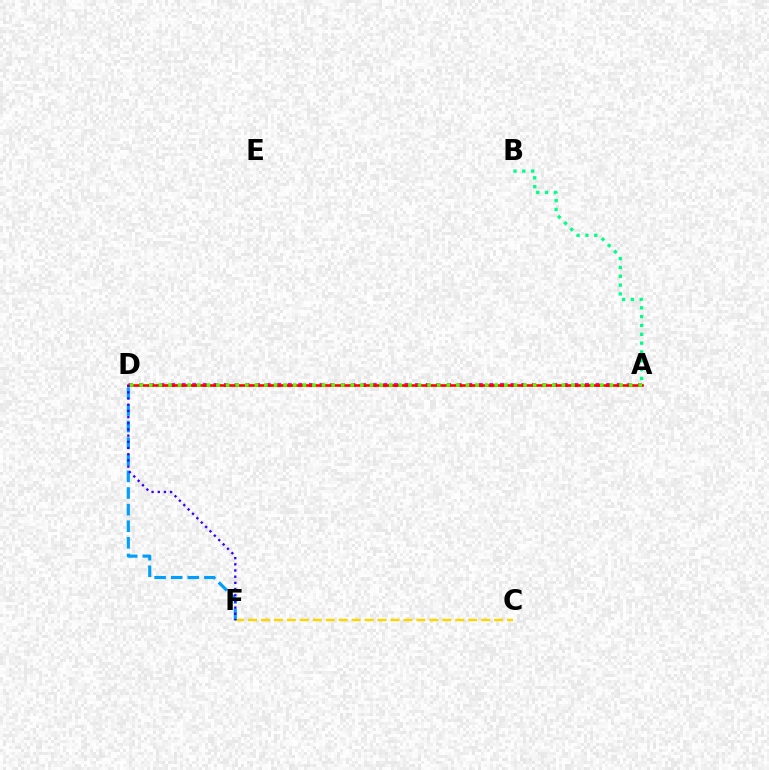{('A', 'D'): [{'color': '#ff00ed', 'line_style': 'dotted', 'thickness': 2.88}, {'color': '#ff0000', 'line_style': 'solid', 'thickness': 1.86}, {'color': '#4fff00', 'line_style': 'dotted', 'thickness': 2.61}], ('A', 'B'): [{'color': '#00ff86', 'line_style': 'dotted', 'thickness': 2.4}], ('C', 'F'): [{'color': '#ffd500', 'line_style': 'dashed', 'thickness': 1.76}], ('D', 'F'): [{'color': '#009eff', 'line_style': 'dashed', 'thickness': 2.26}, {'color': '#3700ff', 'line_style': 'dotted', 'thickness': 1.68}]}